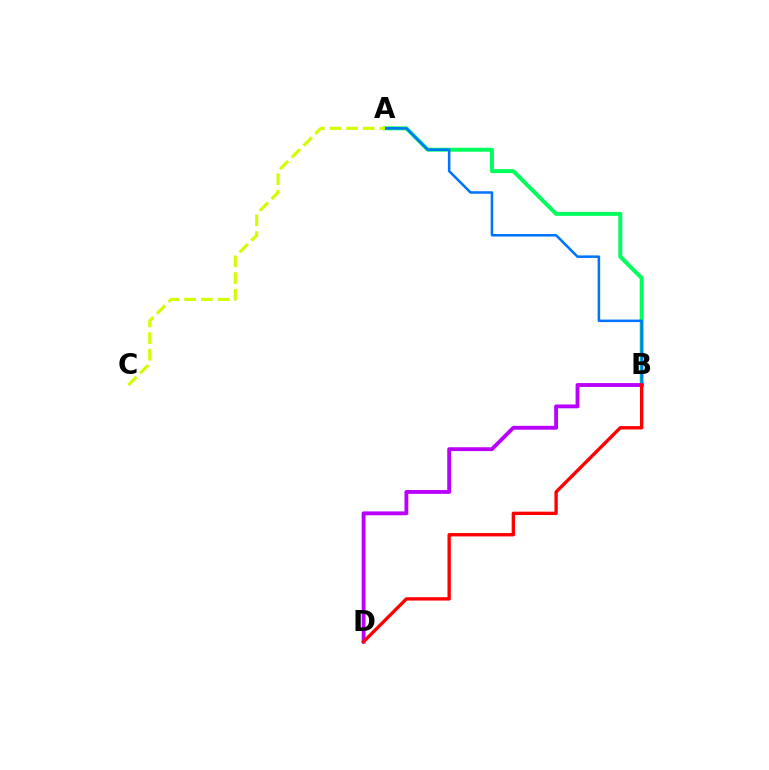{('A', 'B'): [{'color': '#00ff5c', 'line_style': 'solid', 'thickness': 2.84}, {'color': '#0074ff', 'line_style': 'solid', 'thickness': 1.82}], ('B', 'D'): [{'color': '#b900ff', 'line_style': 'solid', 'thickness': 2.77}, {'color': '#ff0000', 'line_style': 'solid', 'thickness': 2.42}], ('A', 'C'): [{'color': '#d1ff00', 'line_style': 'dashed', 'thickness': 2.26}]}